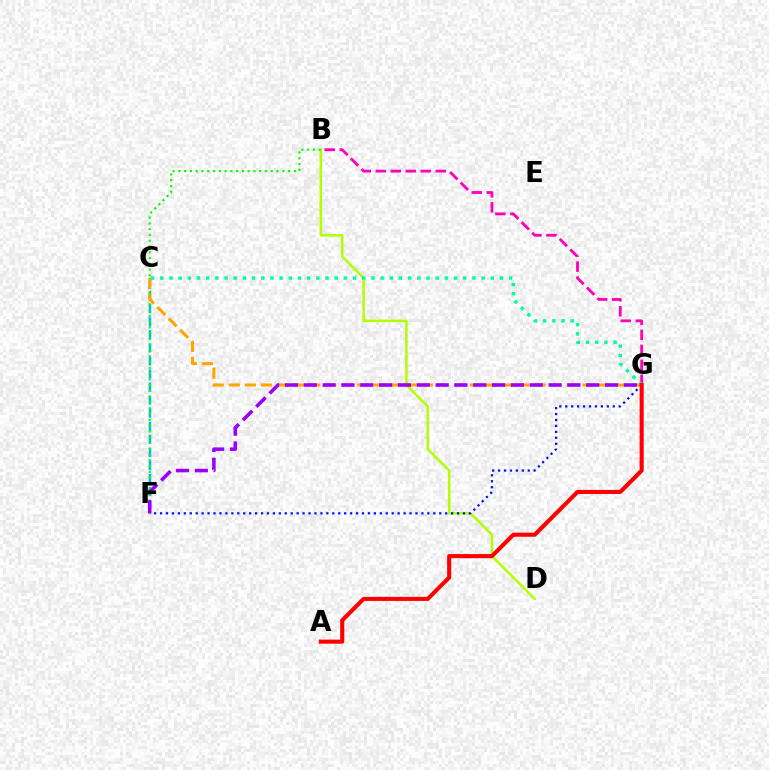{('B', 'D'): [{'color': '#b3ff00', 'line_style': 'solid', 'thickness': 1.82}], ('C', 'F'): [{'color': '#00b5ff', 'line_style': 'dashed', 'thickness': 1.77}], ('B', 'G'): [{'color': '#ff00bd', 'line_style': 'dashed', 'thickness': 2.03}], ('B', 'F'): [{'color': '#08ff00', 'line_style': 'dotted', 'thickness': 1.57}], ('C', 'G'): [{'color': '#00ff9d', 'line_style': 'dotted', 'thickness': 2.49}, {'color': '#ffa500', 'line_style': 'dashed', 'thickness': 2.19}], ('F', 'G'): [{'color': '#0010ff', 'line_style': 'dotted', 'thickness': 1.61}, {'color': '#9b00ff', 'line_style': 'dashed', 'thickness': 2.56}], ('A', 'G'): [{'color': '#ff0000', 'line_style': 'solid', 'thickness': 2.93}]}